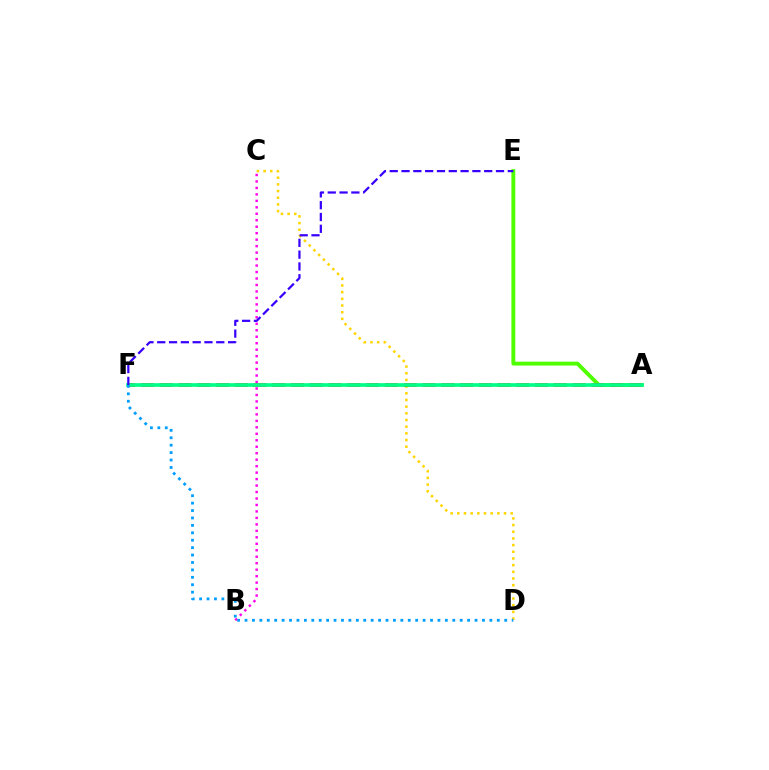{('B', 'C'): [{'color': '#ff00ed', 'line_style': 'dotted', 'thickness': 1.76}], ('C', 'D'): [{'color': '#ffd500', 'line_style': 'dotted', 'thickness': 1.81}], ('A', 'E'): [{'color': '#4fff00', 'line_style': 'solid', 'thickness': 2.79}], ('A', 'F'): [{'color': '#ff0000', 'line_style': 'dashed', 'thickness': 2.55}, {'color': '#00ff86', 'line_style': 'solid', 'thickness': 2.65}], ('D', 'F'): [{'color': '#009eff', 'line_style': 'dotted', 'thickness': 2.02}], ('E', 'F'): [{'color': '#3700ff', 'line_style': 'dashed', 'thickness': 1.6}]}